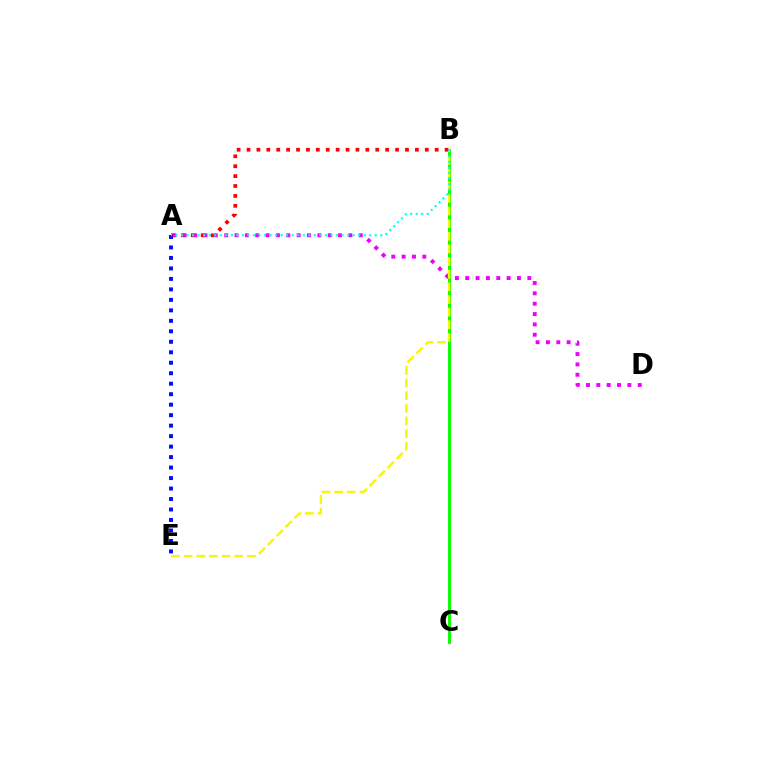{('B', 'C'): [{'color': '#08ff00', 'line_style': 'solid', 'thickness': 2.11}], ('A', 'B'): [{'color': '#ff0000', 'line_style': 'dotted', 'thickness': 2.69}, {'color': '#00fff6', 'line_style': 'dotted', 'thickness': 1.5}], ('A', 'D'): [{'color': '#ee00ff', 'line_style': 'dotted', 'thickness': 2.81}], ('A', 'E'): [{'color': '#0010ff', 'line_style': 'dotted', 'thickness': 2.85}], ('B', 'E'): [{'color': '#fcf500', 'line_style': 'dashed', 'thickness': 1.72}]}